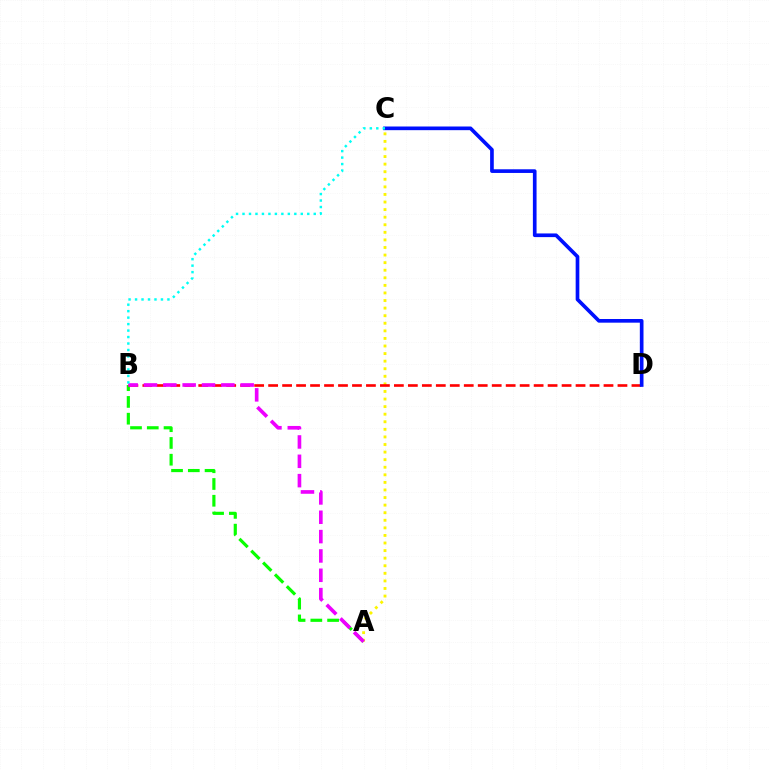{('A', 'B'): [{'color': '#08ff00', 'line_style': 'dashed', 'thickness': 2.28}, {'color': '#ee00ff', 'line_style': 'dashed', 'thickness': 2.63}], ('A', 'C'): [{'color': '#fcf500', 'line_style': 'dotted', 'thickness': 2.06}], ('B', 'D'): [{'color': '#ff0000', 'line_style': 'dashed', 'thickness': 1.9}], ('C', 'D'): [{'color': '#0010ff', 'line_style': 'solid', 'thickness': 2.64}], ('B', 'C'): [{'color': '#00fff6', 'line_style': 'dotted', 'thickness': 1.76}]}